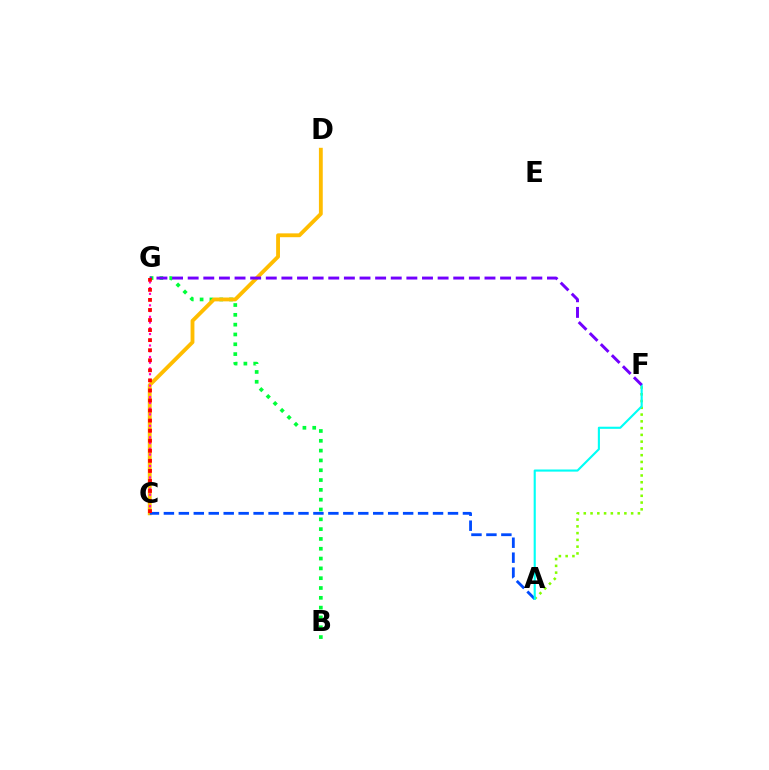{('B', 'G'): [{'color': '#00ff39', 'line_style': 'dotted', 'thickness': 2.67}], ('C', 'D'): [{'color': '#ffbd00', 'line_style': 'solid', 'thickness': 2.77}], ('A', 'F'): [{'color': '#84ff00', 'line_style': 'dotted', 'thickness': 1.84}, {'color': '#00fff6', 'line_style': 'solid', 'thickness': 1.53}], ('A', 'C'): [{'color': '#004bff', 'line_style': 'dashed', 'thickness': 2.03}], ('C', 'G'): [{'color': '#ff00cf', 'line_style': 'dotted', 'thickness': 1.56}, {'color': '#ff0000', 'line_style': 'dotted', 'thickness': 2.73}], ('F', 'G'): [{'color': '#7200ff', 'line_style': 'dashed', 'thickness': 2.12}]}